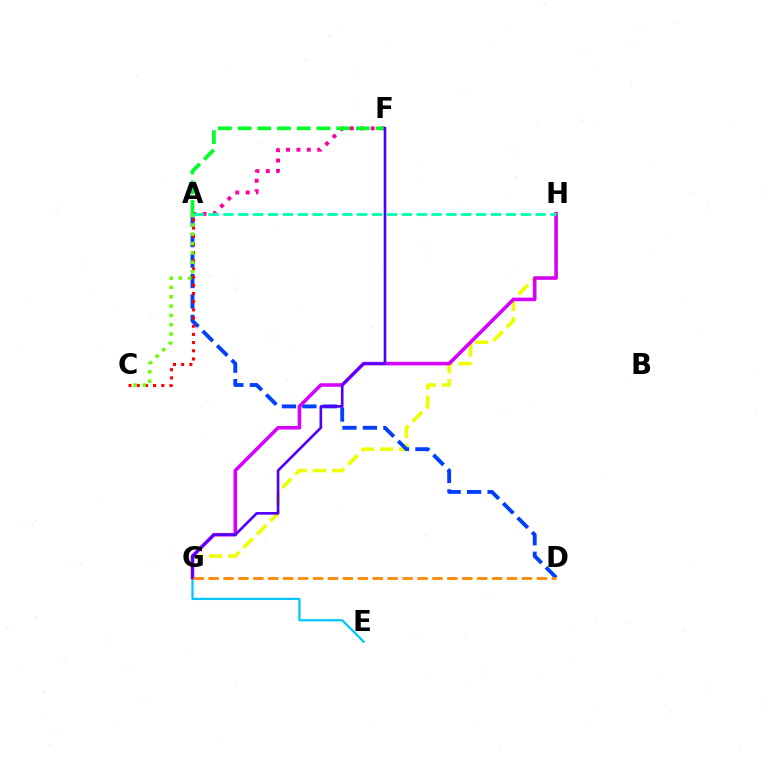{('G', 'H'): [{'color': '#eeff00', 'line_style': 'dashed', 'thickness': 2.58}, {'color': '#d600ff', 'line_style': 'solid', 'thickness': 2.56}], ('A', 'D'): [{'color': '#003fff', 'line_style': 'dashed', 'thickness': 2.78}], ('A', 'C'): [{'color': '#ff0000', 'line_style': 'dotted', 'thickness': 2.22}, {'color': '#66ff00', 'line_style': 'dotted', 'thickness': 2.53}], ('E', 'G'): [{'color': '#00c7ff', 'line_style': 'solid', 'thickness': 1.61}], ('A', 'F'): [{'color': '#ff00a0', 'line_style': 'dotted', 'thickness': 2.82}, {'color': '#00ff27', 'line_style': 'dashed', 'thickness': 2.68}], ('F', 'G'): [{'color': '#4f00ff', 'line_style': 'solid', 'thickness': 1.9}], ('A', 'H'): [{'color': '#00ffaf', 'line_style': 'dashed', 'thickness': 2.02}], ('D', 'G'): [{'color': '#ff8800', 'line_style': 'dashed', 'thickness': 2.03}]}